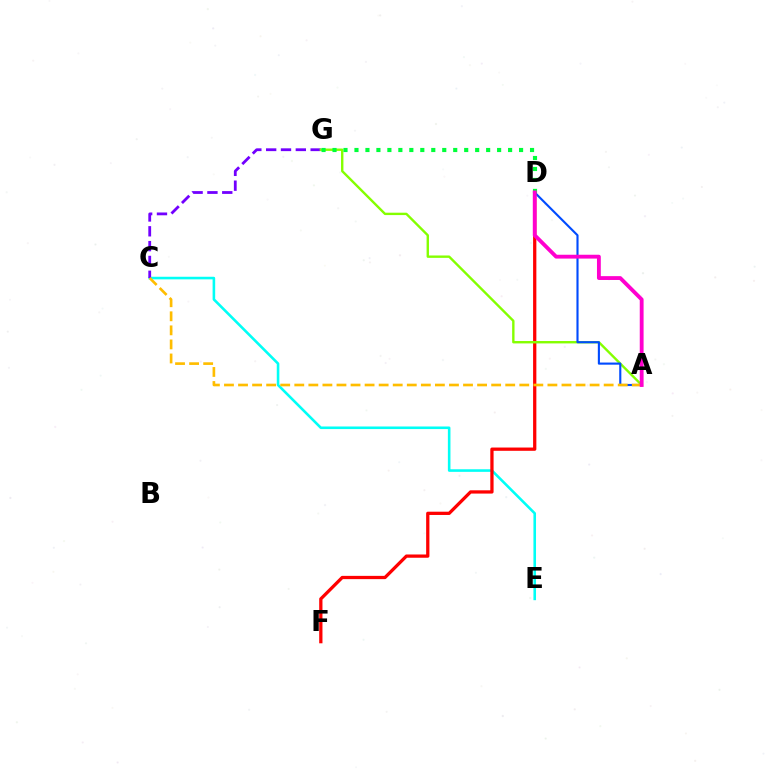{('C', 'E'): [{'color': '#00fff6', 'line_style': 'solid', 'thickness': 1.86}], ('D', 'F'): [{'color': '#ff0000', 'line_style': 'solid', 'thickness': 2.35}], ('C', 'G'): [{'color': '#7200ff', 'line_style': 'dashed', 'thickness': 2.01}], ('A', 'G'): [{'color': '#84ff00', 'line_style': 'solid', 'thickness': 1.72}], ('A', 'D'): [{'color': '#004bff', 'line_style': 'solid', 'thickness': 1.53}, {'color': '#ff00cf', 'line_style': 'solid', 'thickness': 2.77}], ('D', 'G'): [{'color': '#00ff39', 'line_style': 'dotted', 'thickness': 2.98}], ('A', 'C'): [{'color': '#ffbd00', 'line_style': 'dashed', 'thickness': 1.91}]}